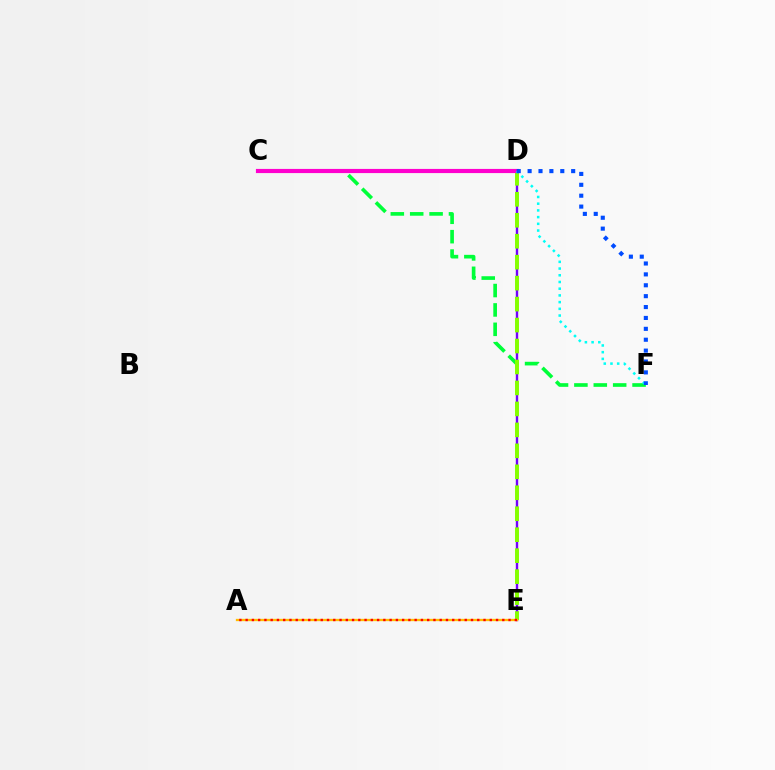{('C', 'F'): [{'color': '#00ff39', 'line_style': 'dashed', 'thickness': 2.63}], ('D', 'E'): [{'color': '#7200ff', 'line_style': 'solid', 'thickness': 1.73}, {'color': '#84ff00', 'line_style': 'dashed', 'thickness': 2.85}], ('C', 'D'): [{'color': '#ff00cf', 'line_style': 'solid', 'thickness': 2.99}], ('A', 'E'): [{'color': '#ffbd00', 'line_style': 'solid', 'thickness': 1.65}, {'color': '#ff0000', 'line_style': 'dotted', 'thickness': 1.7}], ('D', 'F'): [{'color': '#00fff6', 'line_style': 'dotted', 'thickness': 1.82}, {'color': '#004bff', 'line_style': 'dotted', 'thickness': 2.96}]}